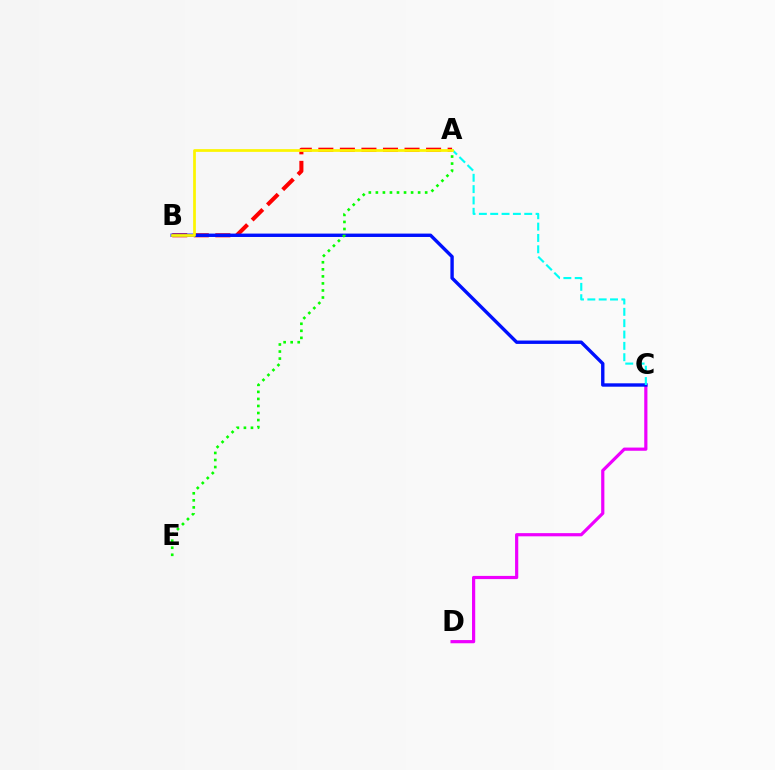{('A', 'B'): [{'color': '#ff0000', 'line_style': 'dashed', 'thickness': 2.93}, {'color': '#fcf500', 'line_style': 'solid', 'thickness': 1.97}], ('C', 'D'): [{'color': '#ee00ff', 'line_style': 'solid', 'thickness': 2.3}], ('B', 'C'): [{'color': '#0010ff', 'line_style': 'solid', 'thickness': 2.44}], ('A', 'E'): [{'color': '#08ff00', 'line_style': 'dotted', 'thickness': 1.91}], ('A', 'C'): [{'color': '#00fff6', 'line_style': 'dashed', 'thickness': 1.54}]}